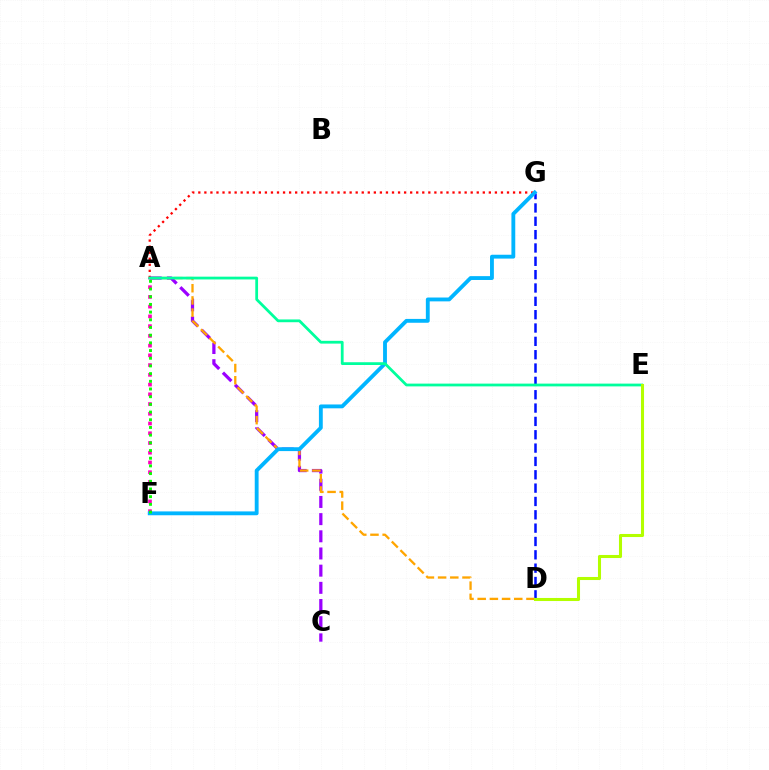{('D', 'G'): [{'color': '#0010ff', 'line_style': 'dashed', 'thickness': 1.81}], ('A', 'G'): [{'color': '#ff0000', 'line_style': 'dotted', 'thickness': 1.64}], ('A', 'C'): [{'color': '#9b00ff', 'line_style': 'dashed', 'thickness': 2.33}], ('A', 'D'): [{'color': '#ffa500', 'line_style': 'dashed', 'thickness': 1.66}], ('A', 'F'): [{'color': '#ff00bd', 'line_style': 'dotted', 'thickness': 2.65}, {'color': '#08ff00', 'line_style': 'dotted', 'thickness': 2.09}], ('F', 'G'): [{'color': '#00b5ff', 'line_style': 'solid', 'thickness': 2.77}], ('A', 'E'): [{'color': '#00ff9d', 'line_style': 'solid', 'thickness': 2.0}], ('D', 'E'): [{'color': '#b3ff00', 'line_style': 'solid', 'thickness': 2.21}]}